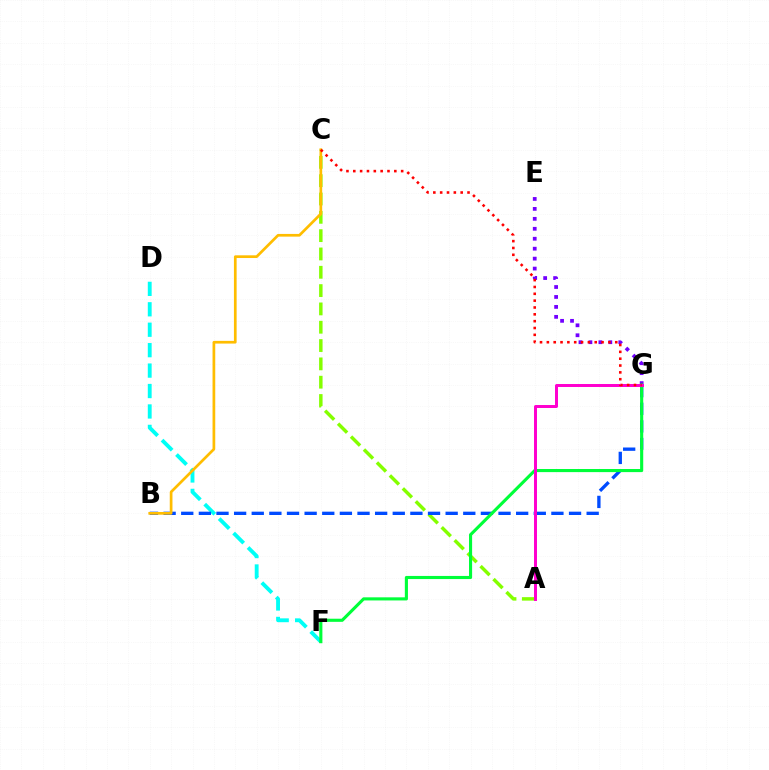{('A', 'C'): [{'color': '#84ff00', 'line_style': 'dashed', 'thickness': 2.49}], ('D', 'F'): [{'color': '#00fff6', 'line_style': 'dashed', 'thickness': 2.78}], ('B', 'G'): [{'color': '#004bff', 'line_style': 'dashed', 'thickness': 2.39}], ('E', 'G'): [{'color': '#7200ff', 'line_style': 'dotted', 'thickness': 2.7}], ('B', 'C'): [{'color': '#ffbd00', 'line_style': 'solid', 'thickness': 1.95}], ('F', 'G'): [{'color': '#00ff39', 'line_style': 'solid', 'thickness': 2.24}], ('A', 'G'): [{'color': '#ff00cf', 'line_style': 'solid', 'thickness': 2.15}], ('C', 'G'): [{'color': '#ff0000', 'line_style': 'dotted', 'thickness': 1.86}]}